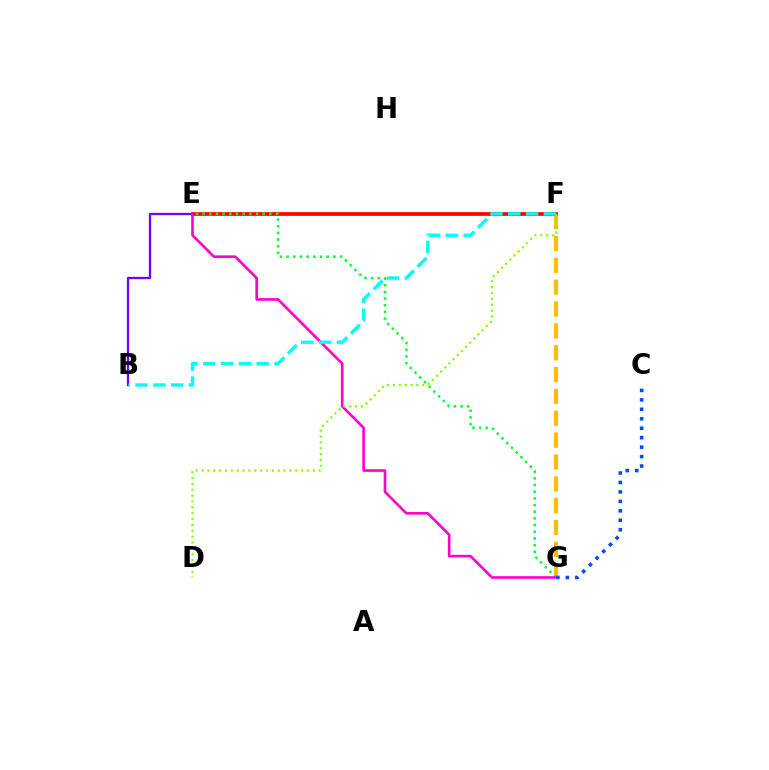{('F', 'G'): [{'color': '#ffbd00', 'line_style': 'dashed', 'thickness': 2.97}], ('B', 'E'): [{'color': '#7200ff', 'line_style': 'solid', 'thickness': 1.65}], ('E', 'F'): [{'color': '#ff0000', 'line_style': 'solid', 'thickness': 2.65}], ('E', 'G'): [{'color': '#00ff39', 'line_style': 'dotted', 'thickness': 1.81}, {'color': '#ff00cf', 'line_style': 'solid', 'thickness': 1.89}], ('B', 'F'): [{'color': '#00fff6', 'line_style': 'dashed', 'thickness': 2.42}], ('D', 'F'): [{'color': '#84ff00', 'line_style': 'dotted', 'thickness': 1.59}], ('C', 'G'): [{'color': '#004bff', 'line_style': 'dotted', 'thickness': 2.57}]}